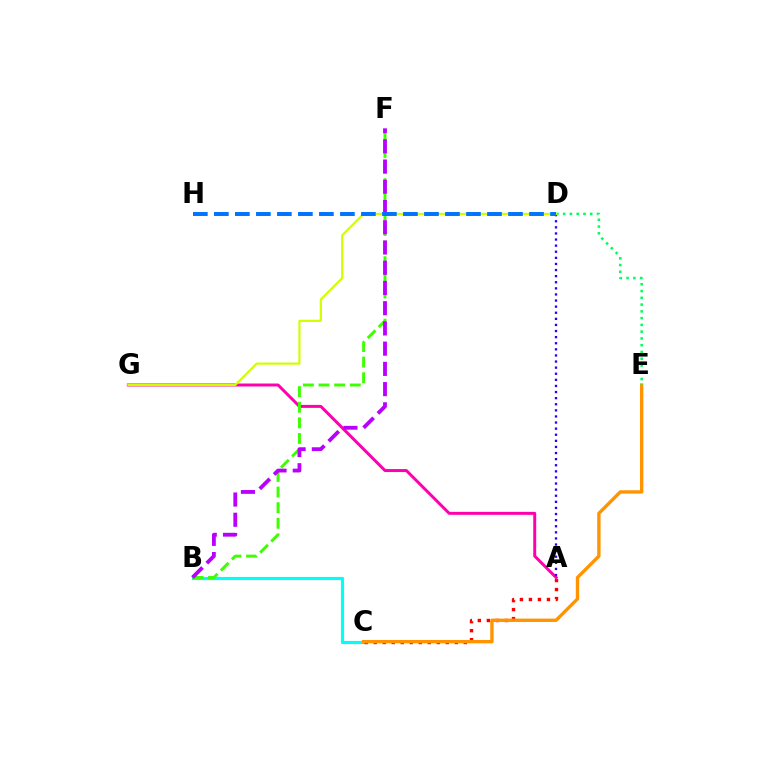{('B', 'C'): [{'color': '#00fff6', 'line_style': 'solid', 'thickness': 2.28}], ('A', 'C'): [{'color': '#ff0000', 'line_style': 'dotted', 'thickness': 2.45}], ('C', 'E'): [{'color': '#ff9400', 'line_style': 'solid', 'thickness': 2.42}], ('A', 'G'): [{'color': '#ff00ac', 'line_style': 'solid', 'thickness': 2.14}], ('A', 'D'): [{'color': '#2500ff', 'line_style': 'dotted', 'thickness': 1.66}], ('B', 'F'): [{'color': '#3dff00', 'line_style': 'dashed', 'thickness': 2.12}, {'color': '#b900ff', 'line_style': 'dashed', 'thickness': 2.75}], ('D', 'E'): [{'color': '#00ff5c', 'line_style': 'dotted', 'thickness': 1.84}], ('D', 'G'): [{'color': '#d1ff00', 'line_style': 'solid', 'thickness': 1.58}], ('D', 'H'): [{'color': '#0074ff', 'line_style': 'dashed', 'thickness': 2.85}]}